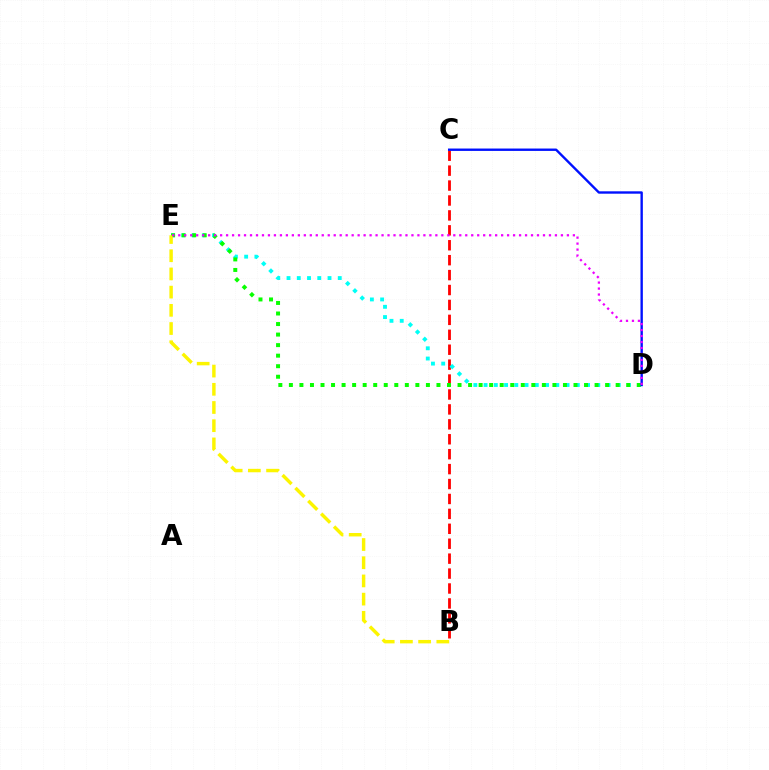{('B', 'C'): [{'color': '#ff0000', 'line_style': 'dashed', 'thickness': 2.03}], ('D', 'E'): [{'color': '#00fff6', 'line_style': 'dotted', 'thickness': 2.78}, {'color': '#08ff00', 'line_style': 'dotted', 'thickness': 2.86}, {'color': '#ee00ff', 'line_style': 'dotted', 'thickness': 1.62}], ('B', 'E'): [{'color': '#fcf500', 'line_style': 'dashed', 'thickness': 2.47}], ('C', 'D'): [{'color': '#0010ff', 'line_style': 'solid', 'thickness': 1.71}]}